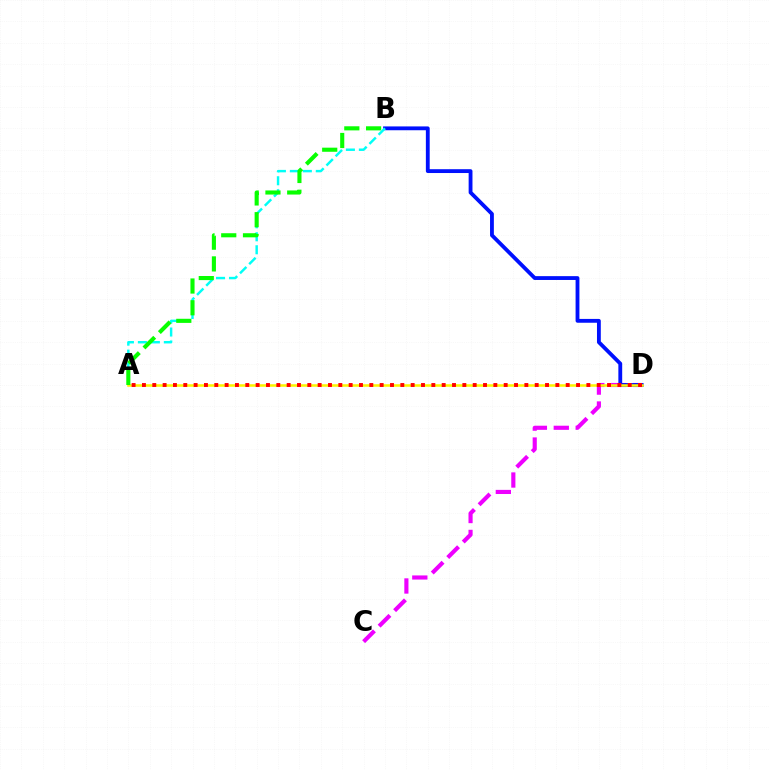{('C', 'D'): [{'color': '#ee00ff', 'line_style': 'dashed', 'thickness': 2.98}], ('B', 'D'): [{'color': '#0010ff', 'line_style': 'solid', 'thickness': 2.76}], ('A', 'D'): [{'color': '#fcf500', 'line_style': 'solid', 'thickness': 1.83}, {'color': '#ff0000', 'line_style': 'dotted', 'thickness': 2.81}], ('A', 'B'): [{'color': '#00fff6', 'line_style': 'dashed', 'thickness': 1.76}, {'color': '#08ff00', 'line_style': 'dashed', 'thickness': 2.95}]}